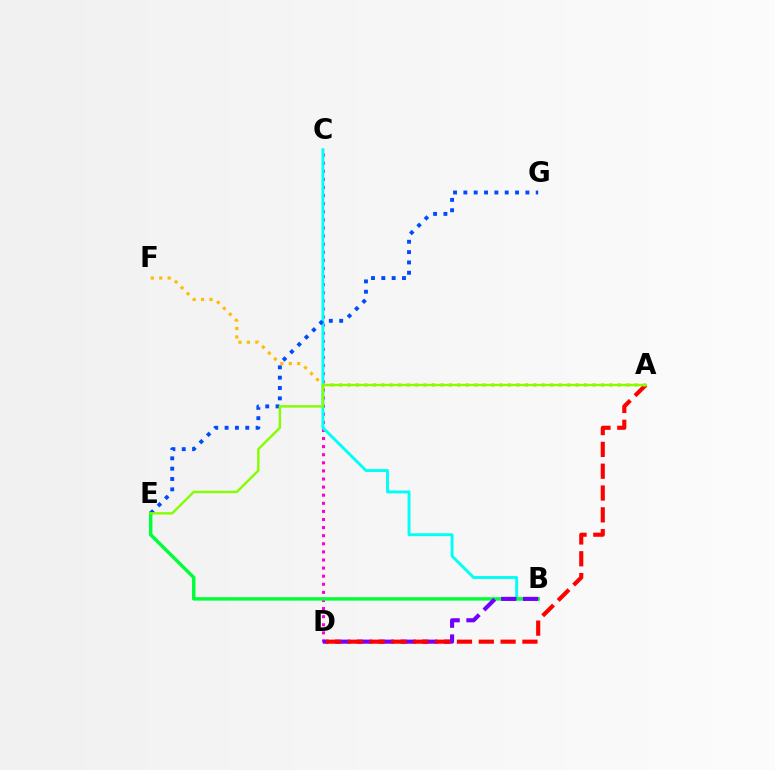{('C', 'D'): [{'color': '#ff00cf', 'line_style': 'dotted', 'thickness': 2.2}], ('B', 'C'): [{'color': '#00fff6', 'line_style': 'solid', 'thickness': 2.1}], ('B', 'E'): [{'color': '#00ff39', 'line_style': 'solid', 'thickness': 2.49}], ('B', 'D'): [{'color': '#7200ff', 'line_style': 'dashed', 'thickness': 2.96}], ('A', 'D'): [{'color': '#ff0000', 'line_style': 'dashed', 'thickness': 2.96}], ('A', 'F'): [{'color': '#ffbd00', 'line_style': 'dotted', 'thickness': 2.3}], ('E', 'G'): [{'color': '#004bff', 'line_style': 'dotted', 'thickness': 2.81}], ('A', 'E'): [{'color': '#84ff00', 'line_style': 'solid', 'thickness': 1.73}]}